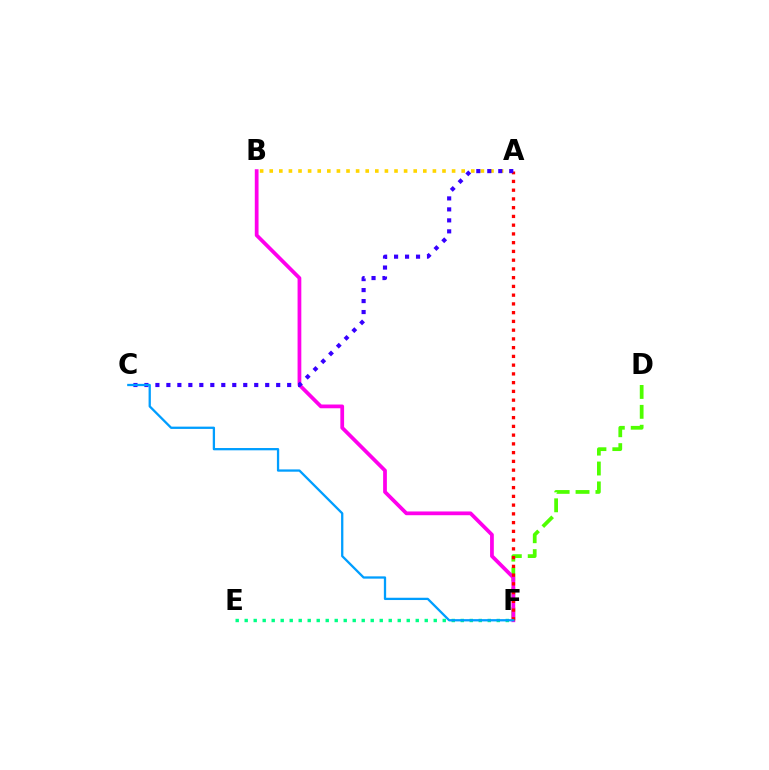{('D', 'F'): [{'color': '#4fff00', 'line_style': 'dashed', 'thickness': 2.7}], ('E', 'F'): [{'color': '#00ff86', 'line_style': 'dotted', 'thickness': 2.45}], ('B', 'F'): [{'color': '#ff00ed', 'line_style': 'solid', 'thickness': 2.7}], ('A', 'B'): [{'color': '#ffd500', 'line_style': 'dotted', 'thickness': 2.61}], ('A', 'F'): [{'color': '#ff0000', 'line_style': 'dotted', 'thickness': 2.38}], ('A', 'C'): [{'color': '#3700ff', 'line_style': 'dotted', 'thickness': 2.98}], ('C', 'F'): [{'color': '#009eff', 'line_style': 'solid', 'thickness': 1.65}]}